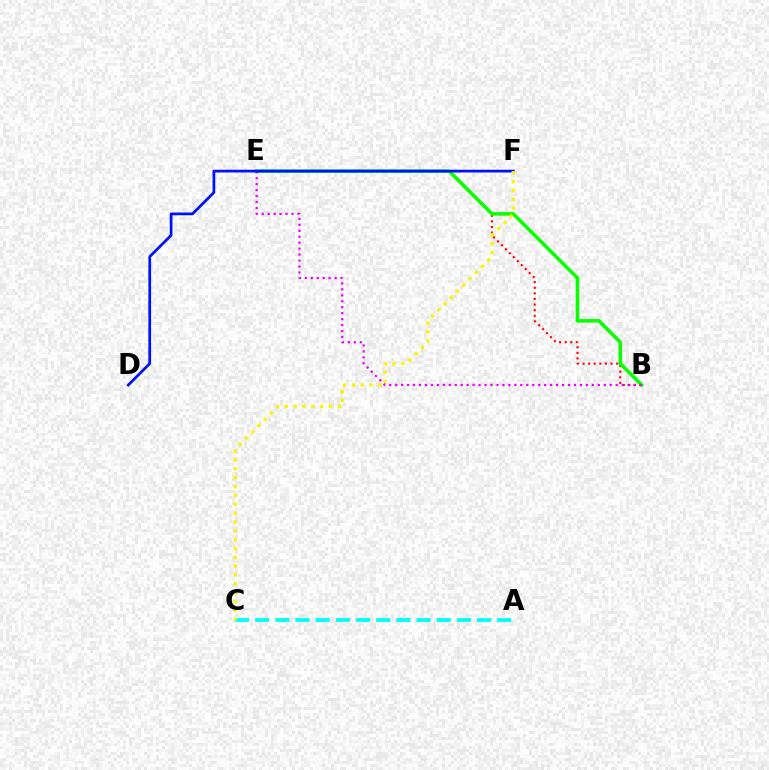{('B', 'E'): [{'color': '#ff0000', 'line_style': 'dotted', 'thickness': 1.52}, {'color': '#08ff00', 'line_style': 'solid', 'thickness': 2.53}, {'color': '#ee00ff', 'line_style': 'dotted', 'thickness': 1.62}], ('D', 'F'): [{'color': '#0010ff', 'line_style': 'solid', 'thickness': 1.97}], ('A', 'C'): [{'color': '#00fff6', 'line_style': 'dashed', 'thickness': 2.74}], ('C', 'F'): [{'color': '#fcf500', 'line_style': 'dotted', 'thickness': 2.4}]}